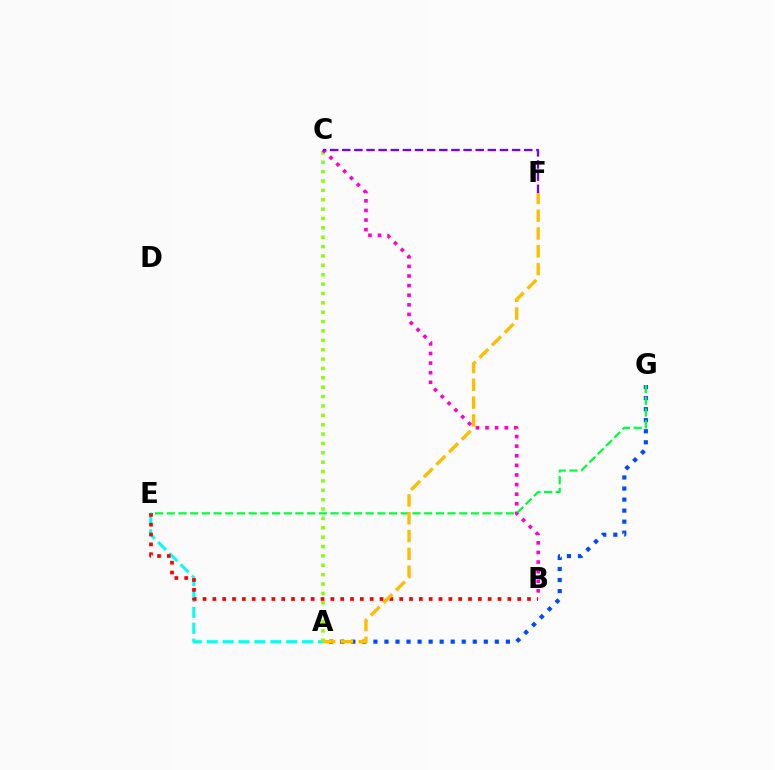{('A', 'E'): [{'color': '#00fff6', 'line_style': 'dashed', 'thickness': 2.16}], ('A', 'C'): [{'color': '#84ff00', 'line_style': 'dotted', 'thickness': 2.55}], ('B', 'E'): [{'color': '#ff0000', 'line_style': 'dotted', 'thickness': 2.67}], ('A', 'G'): [{'color': '#004bff', 'line_style': 'dotted', 'thickness': 3.0}], ('B', 'C'): [{'color': '#ff00cf', 'line_style': 'dotted', 'thickness': 2.61}], ('E', 'G'): [{'color': '#00ff39', 'line_style': 'dashed', 'thickness': 1.59}], ('A', 'F'): [{'color': '#ffbd00', 'line_style': 'dashed', 'thickness': 2.42}], ('C', 'F'): [{'color': '#7200ff', 'line_style': 'dashed', 'thickness': 1.65}]}